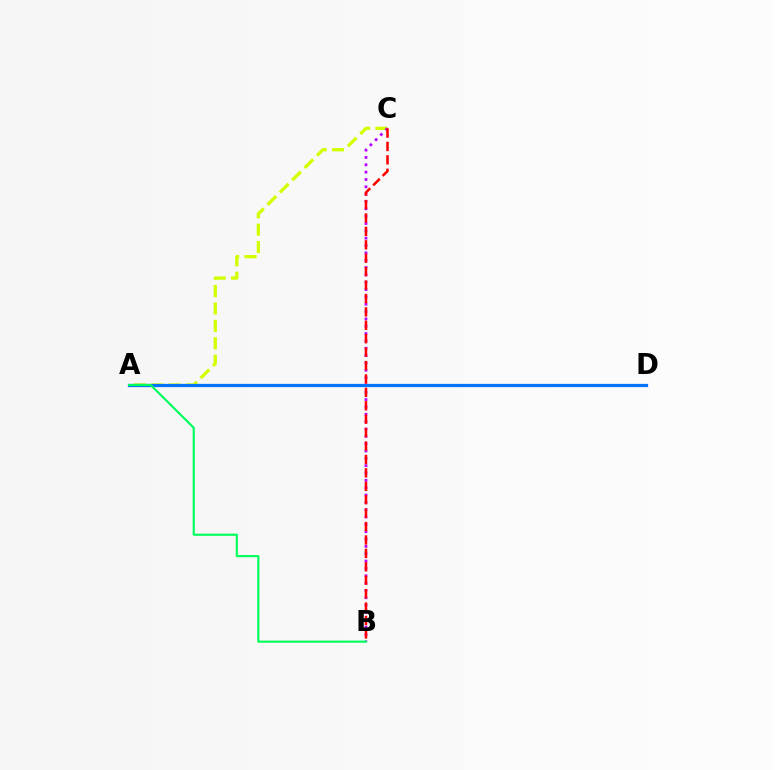{('A', 'C'): [{'color': '#d1ff00', 'line_style': 'dashed', 'thickness': 2.37}], ('B', 'C'): [{'color': '#b900ff', 'line_style': 'dotted', 'thickness': 1.99}, {'color': '#ff0000', 'line_style': 'dashed', 'thickness': 1.82}], ('A', 'D'): [{'color': '#0074ff', 'line_style': 'solid', 'thickness': 2.34}], ('A', 'B'): [{'color': '#00ff5c', 'line_style': 'solid', 'thickness': 1.55}]}